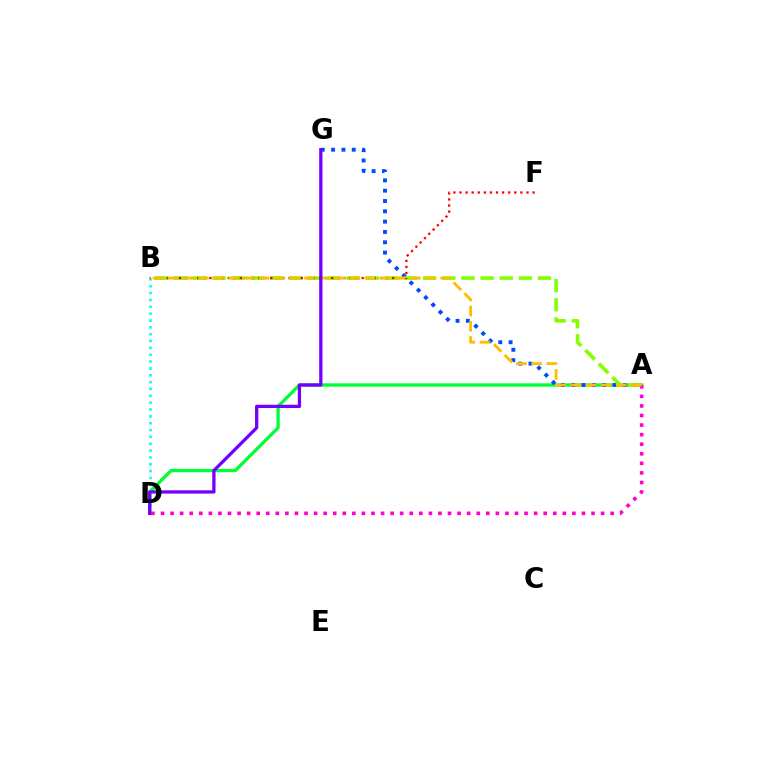{('A', 'D'): [{'color': '#00ff39', 'line_style': 'solid', 'thickness': 2.4}, {'color': '#ff00cf', 'line_style': 'dotted', 'thickness': 2.6}], ('A', 'G'): [{'color': '#004bff', 'line_style': 'dotted', 'thickness': 2.8}], ('A', 'B'): [{'color': '#84ff00', 'line_style': 'dashed', 'thickness': 2.6}, {'color': '#ffbd00', 'line_style': 'dashed', 'thickness': 2.06}], ('B', 'D'): [{'color': '#00fff6', 'line_style': 'dotted', 'thickness': 1.86}], ('B', 'F'): [{'color': '#ff0000', 'line_style': 'dotted', 'thickness': 1.65}], ('D', 'G'): [{'color': '#7200ff', 'line_style': 'solid', 'thickness': 2.36}]}